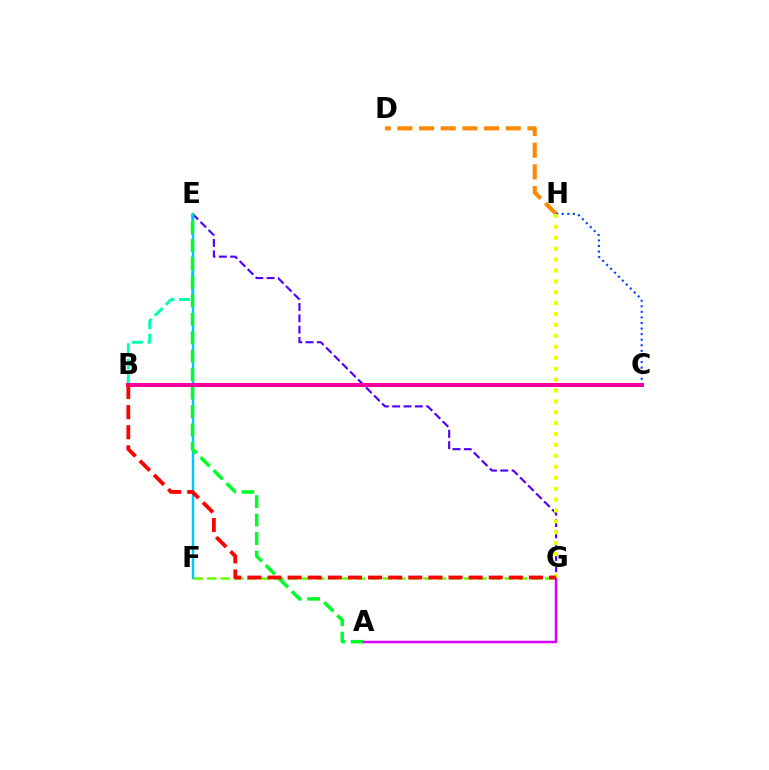{('B', 'E'): [{'color': '#00ffaf', 'line_style': 'dashed', 'thickness': 2.1}], ('E', 'G'): [{'color': '#4f00ff', 'line_style': 'dashed', 'thickness': 1.54}], ('D', 'H'): [{'color': '#ff8800', 'line_style': 'dashed', 'thickness': 2.94}], ('F', 'G'): [{'color': '#66ff00', 'line_style': 'dashed', 'thickness': 1.84}], ('C', 'H'): [{'color': '#003fff', 'line_style': 'dotted', 'thickness': 1.51}], ('E', 'F'): [{'color': '#00c7ff', 'line_style': 'solid', 'thickness': 1.75}], ('A', 'E'): [{'color': '#00ff27', 'line_style': 'dashed', 'thickness': 2.51}], ('A', 'G'): [{'color': '#d600ff', 'line_style': 'solid', 'thickness': 1.8}], ('B', 'C'): [{'color': '#ff00a0', 'line_style': 'solid', 'thickness': 2.89}], ('G', 'H'): [{'color': '#eeff00', 'line_style': 'dotted', 'thickness': 2.96}], ('B', 'G'): [{'color': '#ff0000', 'line_style': 'dashed', 'thickness': 2.73}]}